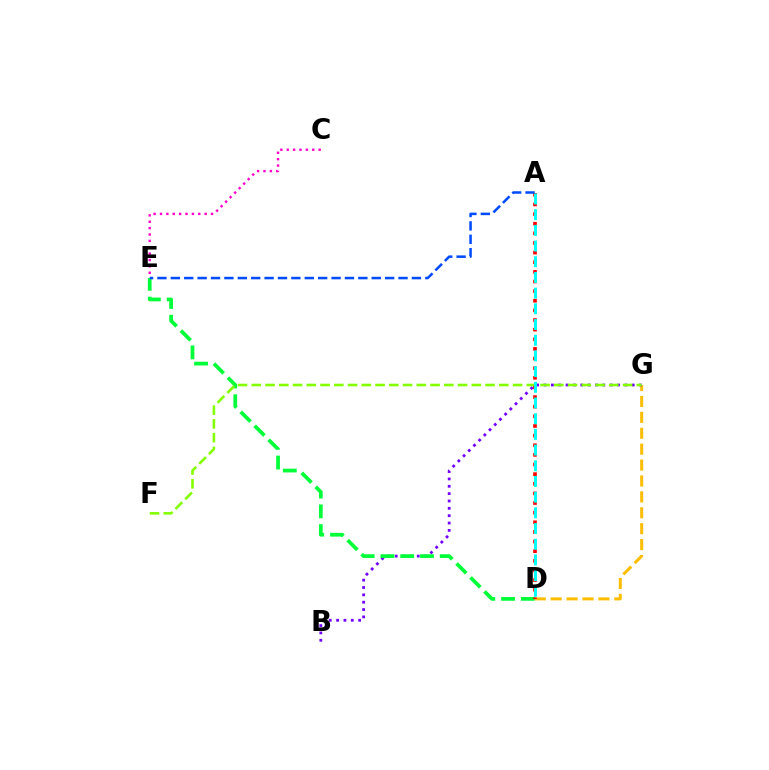{('C', 'E'): [{'color': '#ff00cf', 'line_style': 'dotted', 'thickness': 1.73}], ('D', 'G'): [{'color': '#ffbd00', 'line_style': 'dashed', 'thickness': 2.16}], ('B', 'G'): [{'color': '#7200ff', 'line_style': 'dotted', 'thickness': 2.0}], ('D', 'E'): [{'color': '#00ff39', 'line_style': 'dashed', 'thickness': 2.68}], ('F', 'G'): [{'color': '#84ff00', 'line_style': 'dashed', 'thickness': 1.87}], ('A', 'D'): [{'color': '#ff0000', 'line_style': 'dotted', 'thickness': 2.62}, {'color': '#00fff6', 'line_style': 'dashed', 'thickness': 2.13}], ('A', 'E'): [{'color': '#004bff', 'line_style': 'dashed', 'thickness': 1.82}]}